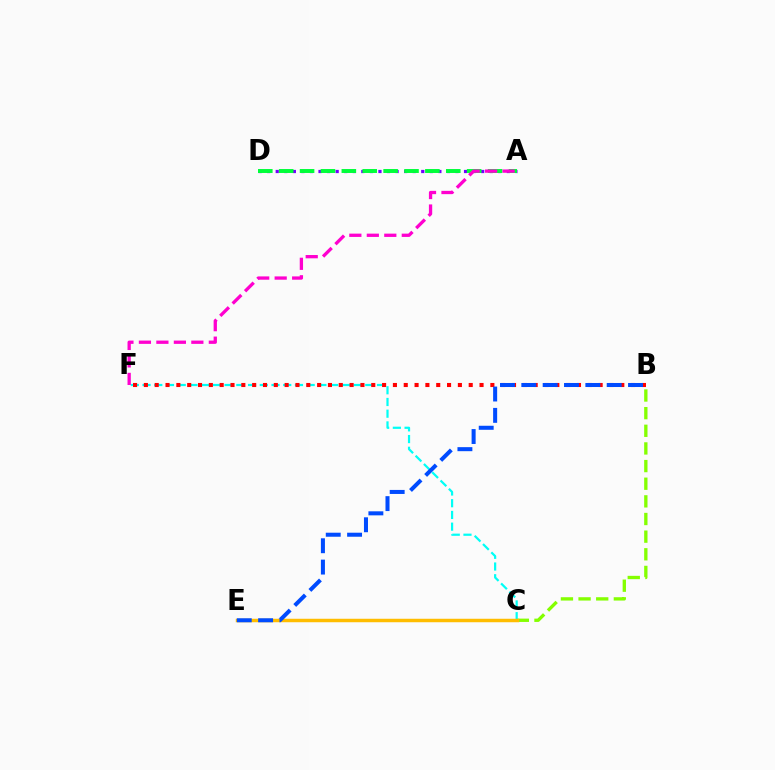{('A', 'D'): [{'color': '#7200ff', 'line_style': 'dotted', 'thickness': 2.33}, {'color': '#00ff39', 'line_style': 'dashed', 'thickness': 2.84}], ('B', 'C'): [{'color': '#84ff00', 'line_style': 'dashed', 'thickness': 2.4}], ('C', 'F'): [{'color': '#00fff6', 'line_style': 'dashed', 'thickness': 1.59}], ('B', 'F'): [{'color': '#ff0000', 'line_style': 'dotted', 'thickness': 2.94}], ('A', 'F'): [{'color': '#ff00cf', 'line_style': 'dashed', 'thickness': 2.37}], ('C', 'E'): [{'color': '#ffbd00', 'line_style': 'solid', 'thickness': 2.5}], ('B', 'E'): [{'color': '#004bff', 'line_style': 'dashed', 'thickness': 2.9}]}